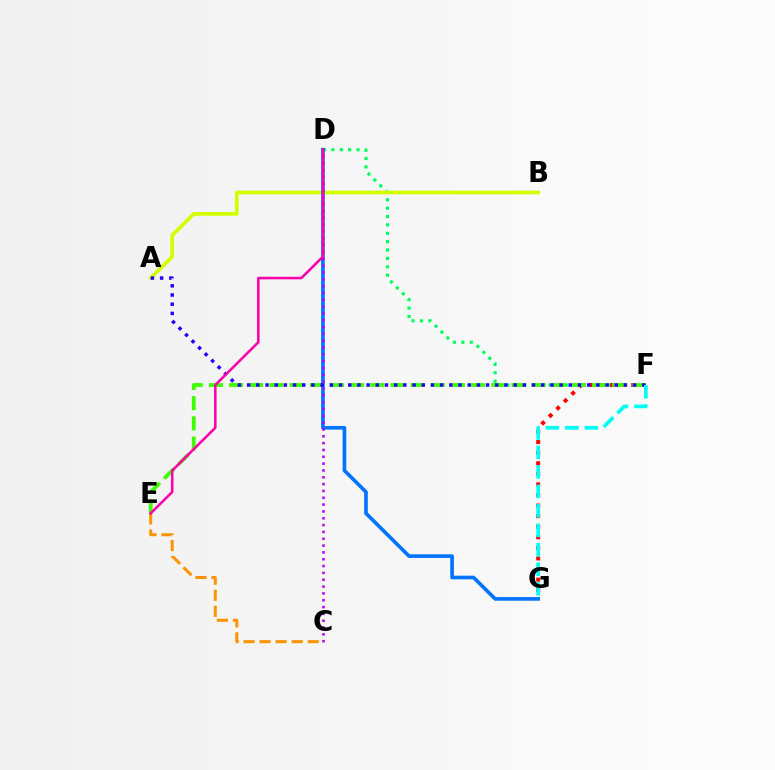{('D', 'F'): [{'color': '#00ff5c', 'line_style': 'dotted', 'thickness': 2.28}], ('F', 'G'): [{'color': '#ff0000', 'line_style': 'dotted', 'thickness': 2.88}, {'color': '#00fff6', 'line_style': 'dashed', 'thickness': 2.64}], ('E', 'F'): [{'color': '#3dff00', 'line_style': 'dashed', 'thickness': 2.74}], ('A', 'B'): [{'color': '#d1ff00', 'line_style': 'solid', 'thickness': 2.65}], ('C', 'E'): [{'color': '#ff9400', 'line_style': 'dashed', 'thickness': 2.18}], ('D', 'G'): [{'color': '#0074ff', 'line_style': 'solid', 'thickness': 2.62}], ('C', 'D'): [{'color': '#b900ff', 'line_style': 'dotted', 'thickness': 1.86}], ('A', 'F'): [{'color': '#2500ff', 'line_style': 'dotted', 'thickness': 2.5}], ('D', 'E'): [{'color': '#ff00ac', 'line_style': 'solid', 'thickness': 1.85}]}